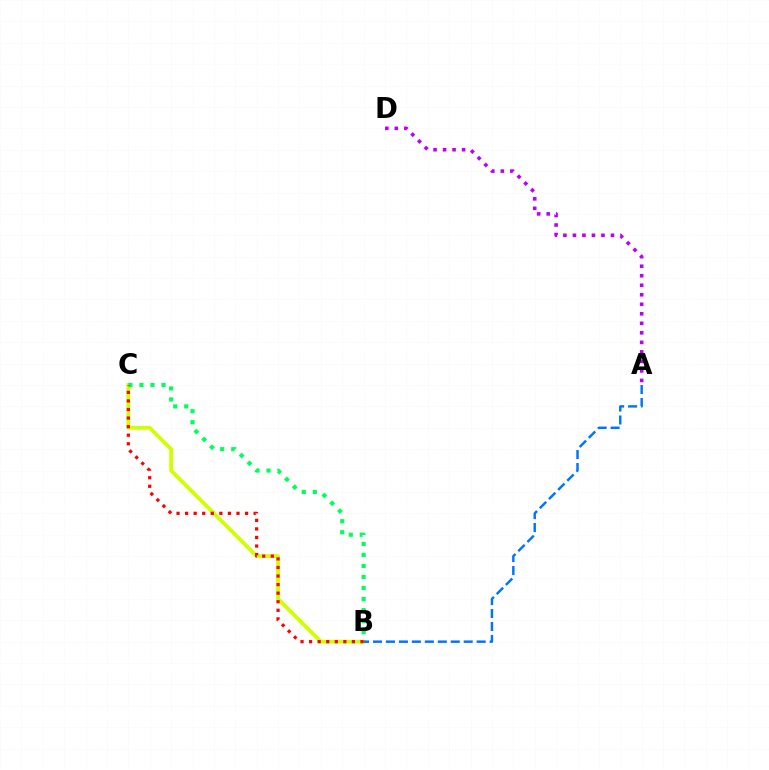{('B', 'C'): [{'color': '#d1ff00', 'line_style': 'solid', 'thickness': 2.73}, {'color': '#00ff5c', 'line_style': 'dotted', 'thickness': 3.0}, {'color': '#ff0000', 'line_style': 'dotted', 'thickness': 2.33}], ('A', 'B'): [{'color': '#0074ff', 'line_style': 'dashed', 'thickness': 1.76}], ('A', 'D'): [{'color': '#b900ff', 'line_style': 'dotted', 'thickness': 2.59}]}